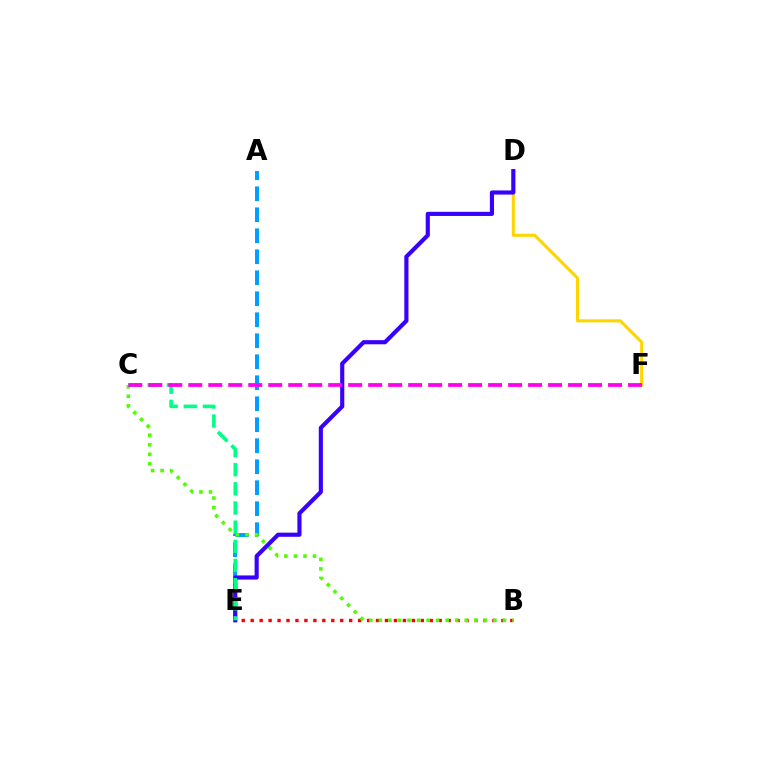{('A', 'E'): [{'color': '#009eff', 'line_style': 'dashed', 'thickness': 2.85}], ('D', 'F'): [{'color': '#ffd500', 'line_style': 'solid', 'thickness': 2.2}], ('B', 'E'): [{'color': '#ff0000', 'line_style': 'dotted', 'thickness': 2.43}], ('B', 'C'): [{'color': '#4fff00', 'line_style': 'dotted', 'thickness': 2.59}], ('D', 'E'): [{'color': '#3700ff', 'line_style': 'solid', 'thickness': 2.98}], ('C', 'E'): [{'color': '#00ff86', 'line_style': 'dashed', 'thickness': 2.6}], ('C', 'F'): [{'color': '#ff00ed', 'line_style': 'dashed', 'thickness': 2.72}]}